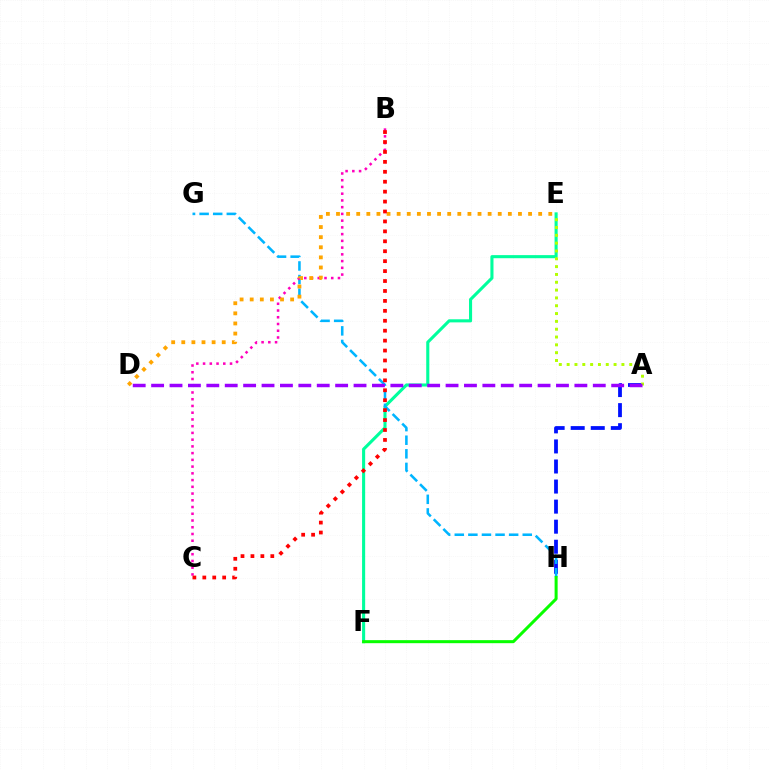{('A', 'H'): [{'color': '#0010ff', 'line_style': 'dashed', 'thickness': 2.73}], ('E', 'F'): [{'color': '#00ff9d', 'line_style': 'solid', 'thickness': 2.22}], ('G', 'H'): [{'color': '#00b5ff', 'line_style': 'dashed', 'thickness': 1.85}], ('A', 'E'): [{'color': '#b3ff00', 'line_style': 'dotted', 'thickness': 2.13}], ('F', 'H'): [{'color': '#08ff00', 'line_style': 'solid', 'thickness': 2.18}], ('B', 'C'): [{'color': '#ff00bd', 'line_style': 'dotted', 'thickness': 1.83}, {'color': '#ff0000', 'line_style': 'dotted', 'thickness': 2.7}], ('D', 'E'): [{'color': '#ffa500', 'line_style': 'dotted', 'thickness': 2.75}], ('A', 'D'): [{'color': '#9b00ff', 'line_style': 'dashed', 'thickness': 2.5}]}